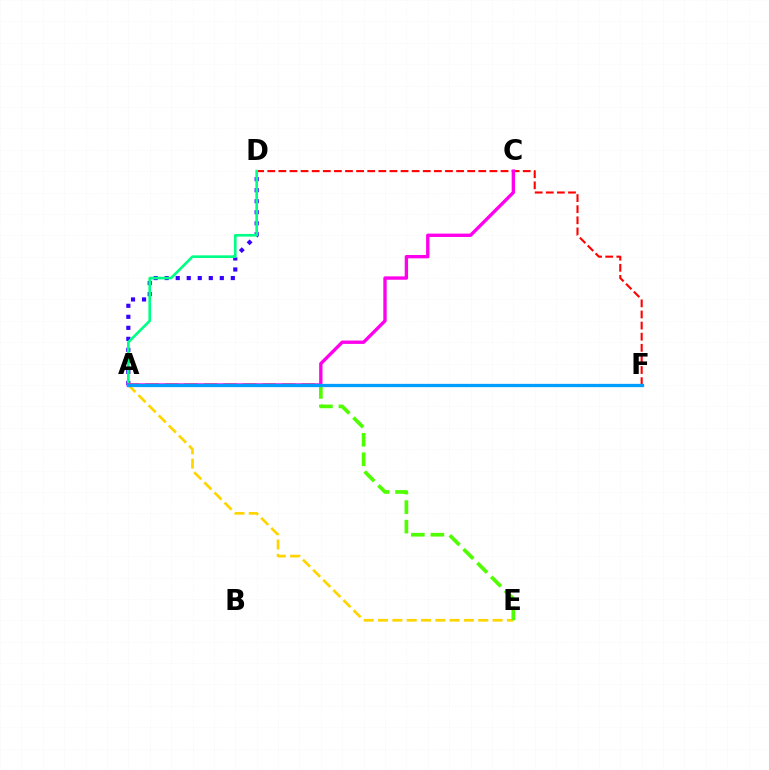{('D', 'F'): [{'color': '#ff0000', 'line_style': 'dashed', 'thickness': 1.51}], ('A', 'E'): [{'color': '#ffd500', 'line_style': 'dashed', 'thickness': 1.94}, {'color': '#4fff00', 'line_style': 'dashed', 'thickness': 2.65}], ('A', 'D'): [{'color': '#3700ff', 'line_style': 'dotted', 'thickness': 2.99}, {'color': '#00ff86', 'line_style': 'solid', 'thickness': 1.91}], ('A', 'C'): [{'color': '#ff00ed', 'line_style': 'solid', 'thickness': 2.42}], ('A', 'F'): [{'color': '#009eff', 'line_style': 'solid', 'thickness': 2.36}]}